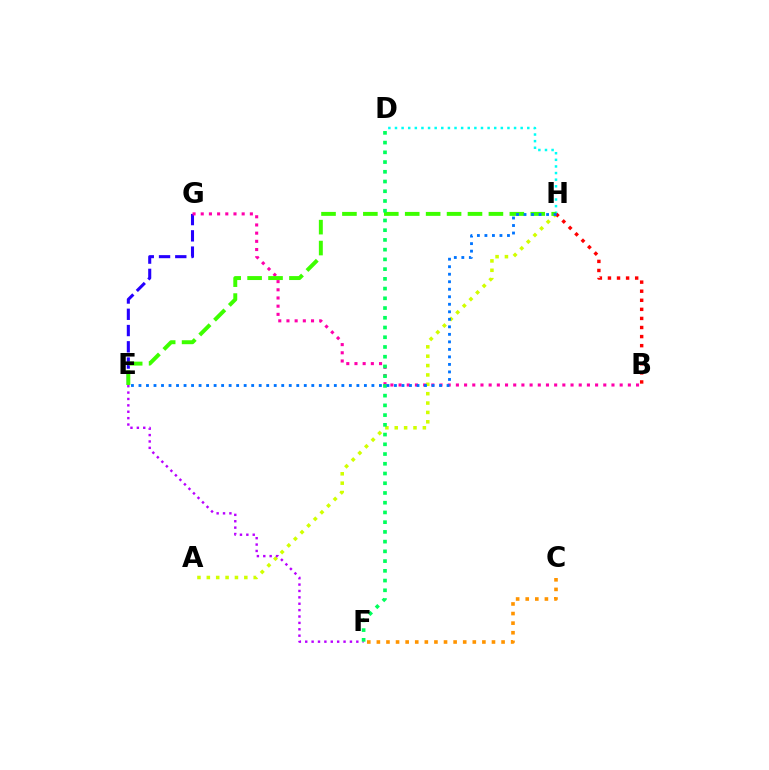{('D', 'H'): [{'color': '#00fff6', 'line_style': 'dotted', 'thickness': 1.8}], ('E', 'G'): [{'color': '#2500ff', 'line_style': 'dashed', 'thickness': 2.21}], ('B', 'G'): [{'color': '#ff00ac', 'line_style': 'dotted', 'thickness': 2.22}], ('A', 'H'): [{'color': '#d1ff00', 'line_style': 'dotted', 'thickness': 2.55}], ('E', 'H'): [{'color': '#3dff00', 'line_style': 'dashed', 'thickness': 2.84}, {'color': '#0074ff', 'line_style': 'dotted', 'thickness': 2.04}], ('E', 'F'): [{'color': '#b900ff', 'line_style': 'dotted', 'thickness': 1.74}], ('B', 'H'): [{'color': '#ff0000', 'line_style': 'dotted', 'thickness': 2.47}], ('D', 'F'): [{'color': '#00ff5c', 'line_style': 'dotted', 'thickness': 2.64}], ('C', 'F'): [{'color': '#ff9400', 'line_style': 'dotted', 'thickness': 2.61}]}